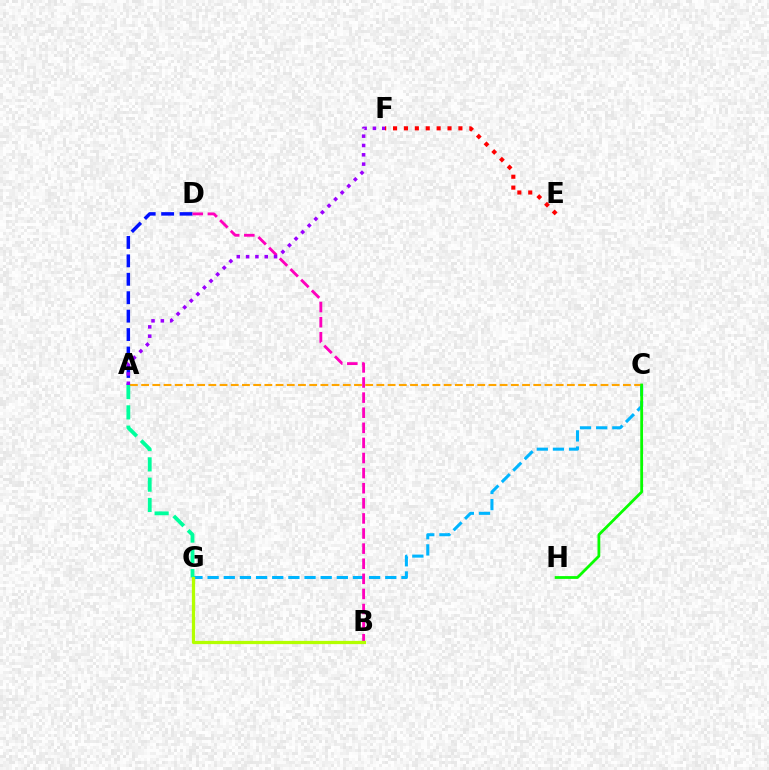{('E', 'F'): [{'color': '#ff0000', 'line_style': 'dotted', 'thickness': 2.96}], ('C', 'G'): [{'color': '#00b5ff', 'line_style': 'dashed', 'thickness': 2.19}], ('A', 'D'): [{'color': '#0010ff', 'line_style': 'dashed', 'thickness': 2.5}], ('A', 'C'): [{'color': '#ffa500', 'line_style': 'dashed', 'thickness': 1.52}], ('C', 'H'): [{'color': '#08ff00', 'line_style': 'solid', 'thickness': 2.01}], ('B', 'D'): [{'color': '#ff00bd', 'line_style': 'dashed', 'thickness': 2.05}], ('A', 'G'): [{'color': '#00ff9d', 'line_style': 'dashed', 'thickness': 2.76}], ('A', 'F'): [{'color': '#9b00ff', 'line_style': 'dotted', 'thickness': 2.53}], ('B', 'G'): [{'color': '#b3ff00', 'line_style': 'solid', 'thickness': 2.33}]}